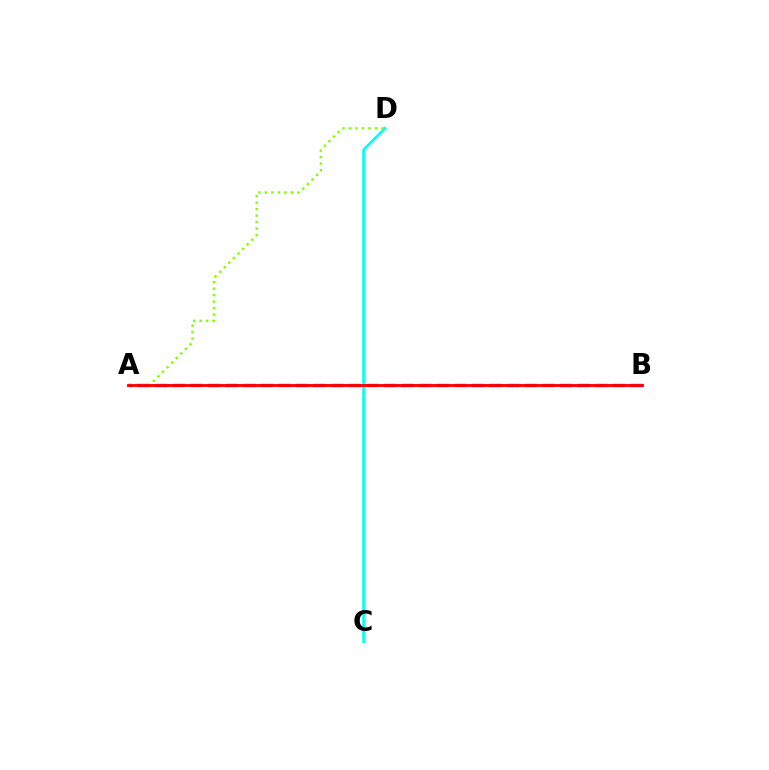{('A', 'B'): [{'color': '#7200ff', 'line_style': 'dashed', 'thickness': 2.39}, {'color': '#ff0000', 'line_style': 'solid', 'thickness': 2.07}], ('C', 'D'): [{'color': '#00fff6', 'line_style': 'solid', 'thickness': 1.95}], ('A', 'D'): [{'color': '#84ff00', 'line_style': 'dotted', 'thickness': 1.76}]}